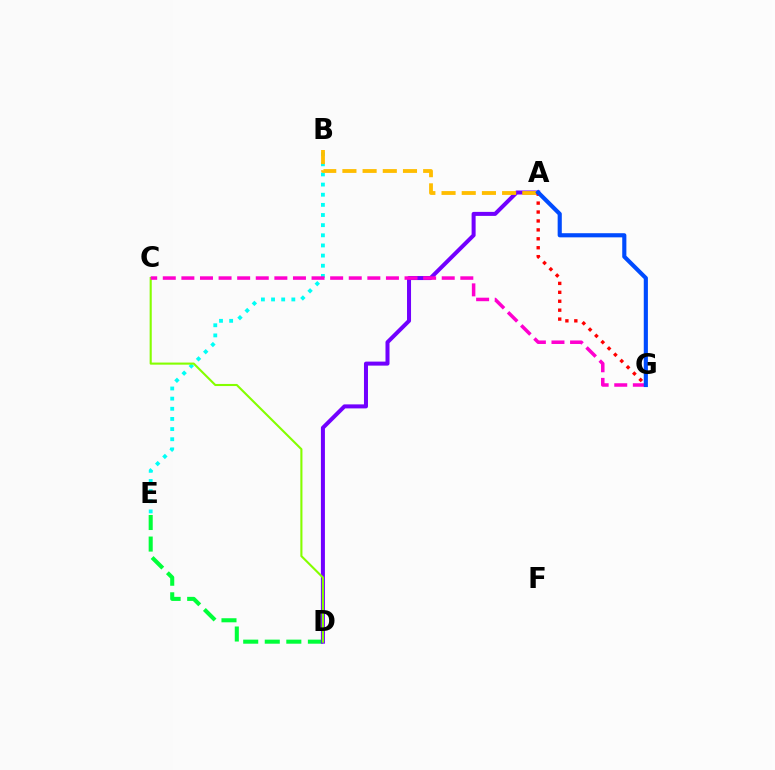{('B', 'E'): [{'color': '#00fff6', 'line_style': 'dotted', 'thickness': 2.76}], ('D', 'E'): [{'color': '#00ff39', 'line_style': 'dashed', 'thickness': 2.93}], ('A', 'D'): [{'color': '#7200ff', 'line_style': 'solid', 'thickness': 2.89}], ('C', 'D'): [{'color': '#84ff00', 'line_style': 'solid', 'thickness': 1.52}], ('C', 'G'): [{'color': '#ff00cf', 'line_style': 'dashed', 'thickness': 2.53}], ('A', 'B'): [{'color': '#ffbd00', 'line_style': 'dashed', 'thickness': 2.74}], ('A', 'G'): [{'color': '#ff0000', 'line_style': 'dotted', 'thickness': 2.42}, {'color': '#004bff', 'line_style': 'solid', 'thickness': 2.98}]}